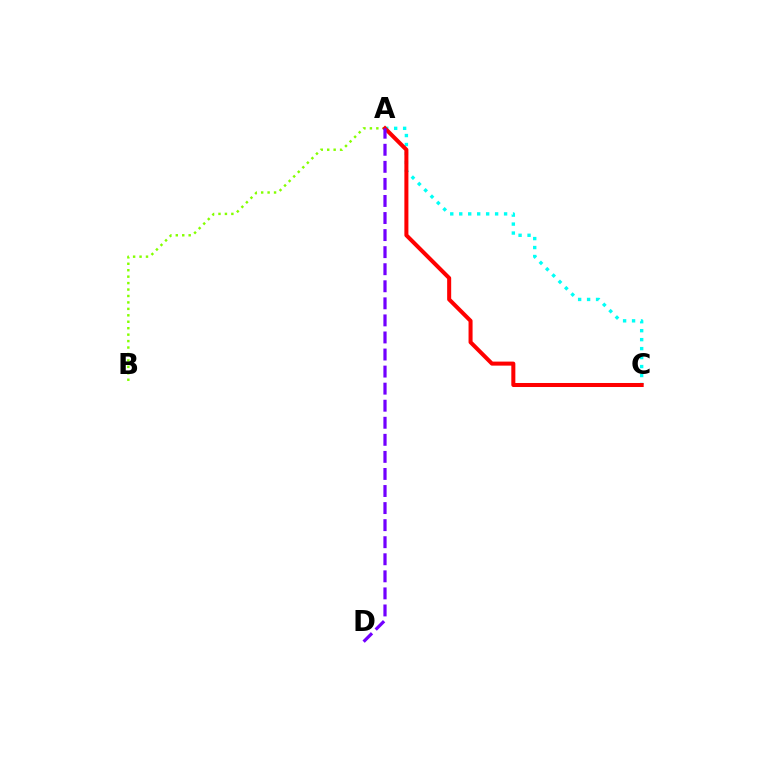{('A', 'C'): [{'color': '#00fff6', 'line_style': 'dotted', 'thickness': 2.44}, {'color': '#ff0000', 'line_style': 'solid', 'thickness': 2.9}], ('A', 'B'): [{'color': '#84ff00', 'line_style': 'dotted', 'thickness': 1.75}], ('A', 'D'): [{'color': '#7200ff', 'line_style': 'dashed', 'thickness': 2.32}]}